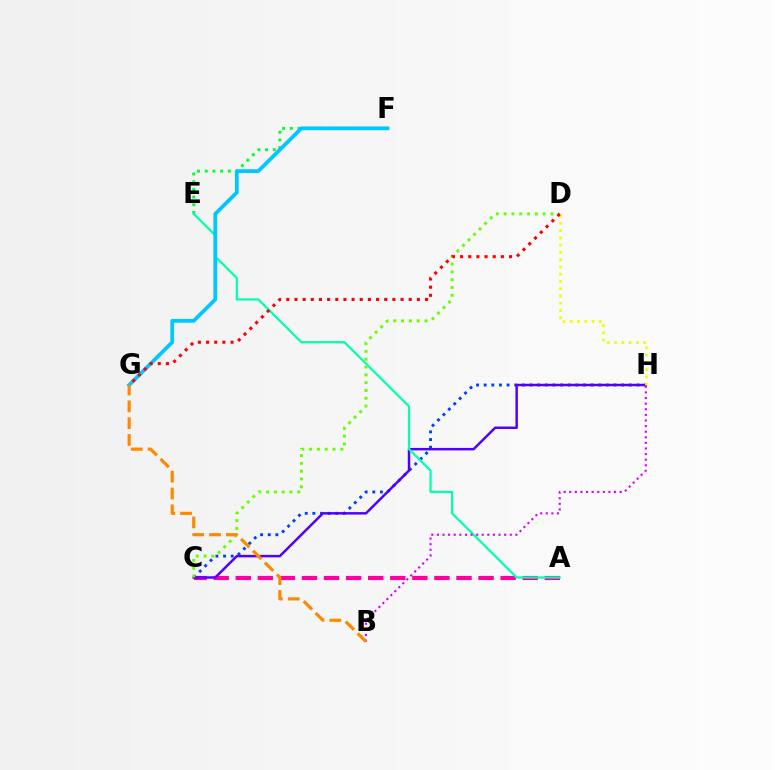{('C', 'H'): [{'color': '#003fff', 'line_style': 'dotted', 'thickness': 2.08}, {'color': '#4f00ff', 'line_style': 'solid', 'thickness': 1.78}], ('E', 'F'): [{'color': '#00ff27', 'line_style': 'dotted', 'thickness': 2.09}], ('A', 'C'): [{'color': '#ff00a0', 'line_style': 'dashed', 'thickness': 3.0}], ('A', 'E'): [{'color': '#00ffaf', 'line_style': 'solid', 'thickness': 1.59}], ('F', 'G'): [{'color': '#00c7ff', 'line_style': 'solid', 'thickness': 2.71}], ('C', 'D'): [{'color': '#66ff00', 'line_style': 'dotted', 'thickness': 2.12}], ('D', 'H'): [{'color': '#eeff00', 'line_style': 'dotted', 'thickness': 1.97}], ('B', 'H'): [{'color': '#d600ff', 'line_style': 'dotted', 'thickness': 1.52}], ('D', 'G'): [{'color': '#ff0000', 'line_style': 'dotted', 'thickness': 2.22}], ('B', 'G'): [{'color': '#ff8800', 'line_style': 'dashed', 'thickness': 2.28}]}